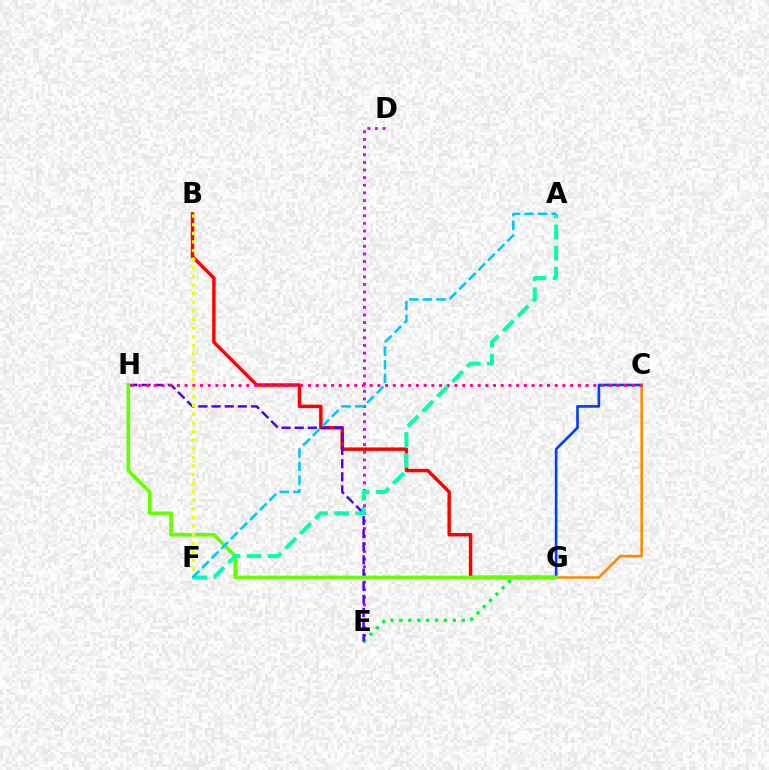{('D', 'E'): [{'color': '#d600ff', 'line_style': 'dotted', 'thickness': 2.07}], ('C', 'G'): [{'color': '#003fff', 'line_style': 'solid', 'thickness': 1.91}, {'color': '#ff8800', 'line_style': 'solid', 'thickness': 1.84}], ('B', 'G'): [{'color': '#ff0000', 'line_style': 'solid', 'thickness': 2.49}], ('E', 'G'): [{'color': '#00ff27', 'line_style': 'dotted', 'thickness': 2.42}], ('E', 'H'): [{'color': '#4f00ff', 'line_style': 'dashed', 'thickness': 1.79}], ('G', 'H'): [{'color': '#66ff00', 'line_style': 'solid', 'thickness': 2.64}], ('C', 'H'): [{'color': '#ff00a0', 'line_style': 'dotted', 'thickness': 2.1}], ('B', 'F'): [{'color': '#eeff00', 'line_style': 'dotted', 'thickness': 2.34}], ('A', 'F'): [{'color': '#00ffaf', 'line_style': 'dashed', 'thickness': 2.86}, {'color': '#00c7ff', 'line_style': 'dashed', 'thickness': 1.85}]}